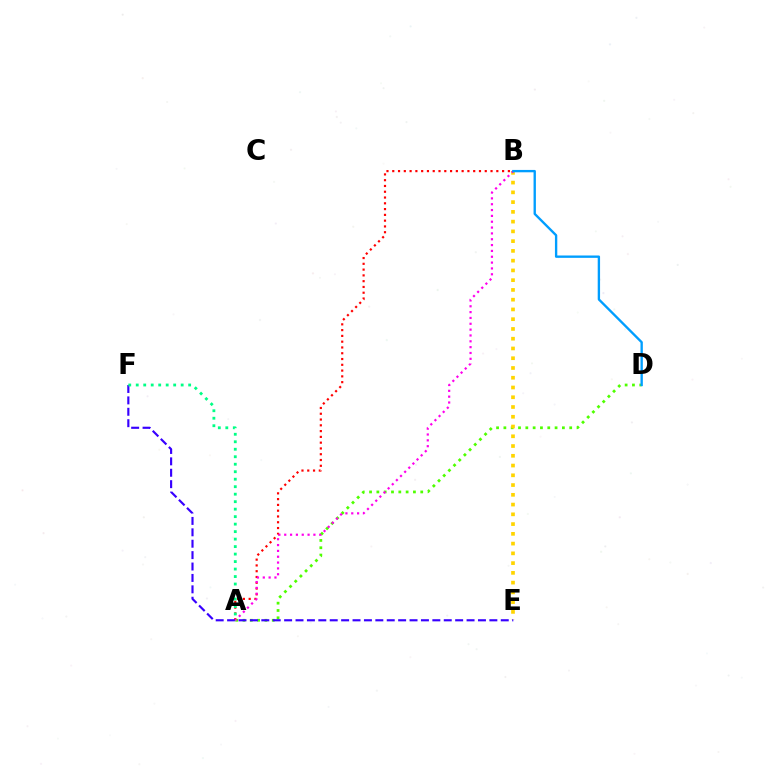{('A', 'D'): [{'color': '#4fff00', 'line_style': 'dotted', 'thickness': 1.99}], ('B', 'E'): [{'color': '#ffd500', 'line_style': 'dotted', 'thickness': 2.65}], ('A', 'B'): [{'color': '#ff0000', 'line_style': 'dotted', 'thickness': 1.57}, {'color': '#ff00ed', 'line_style': 'dotted', 'thickness': 1.59}], ('E', 'F'): [{'color': '#3700ff', 'line_style': 'dashed', 'thickness': 1.55}], ('A', 'F'): [{'color': '#00ff86', 'line_style': 'dotted', 'thickness': 2.03}], ('B', 'D'): [{'color': '#009eff', 'line_style': 'solid', 'thickness': 1.69}]}